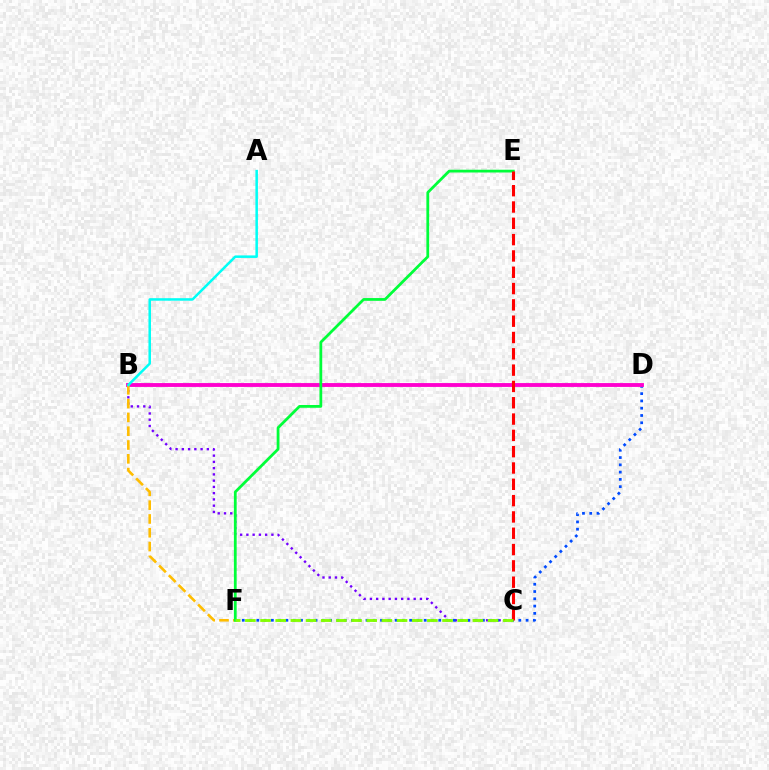{('B', 'C'): [{'color': '#7200ff', 'line_style': 'dotted', 'thickness': 1.7}], ('D', 'F'): [{'color': '#004bff', 'line_style': 'dotted', 'thickness': 1.98}], ('B', 'D'): [{'color': '#ff00cf', 'line_style': 'solid', 'thickness': 2.77}], ('B', 'F'): [{'color': '#ffbd00', 'line_style': 'dashed', 'thickness': 1.87}], ('E', 'F'): [{'color': '#00ff39', 'line_style': 'solid', 'thickness': 2.0}], ('C', 'E'): [{'color': '#ff0000', 'line_style': 'dashed', 'thickness': 2.22}], ('C', 'F'): [{'color': '#84ff00', 'line_style': 'dashed', 'thickness': 2.06}], ('A', 'B'): [{'color': '#00fff6', 'line_style': 'solid', 'thickness': 1.81}]}